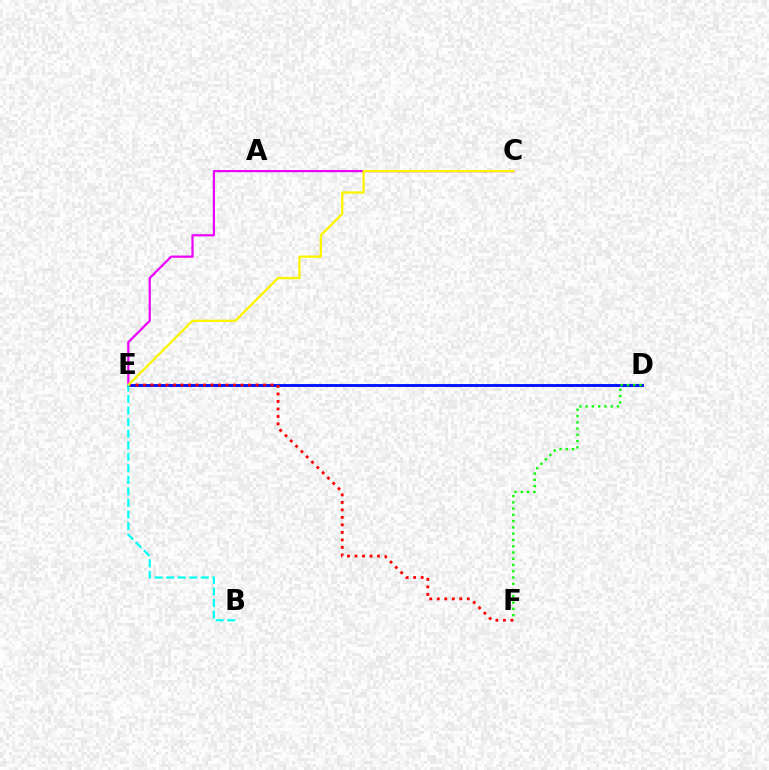{('C', 'E'): [{'color': '#ee00ff', 'line_style': 'solid', 'thickness': 1.59}, {'color': '#fcf500', 'line_style': 'solid', 'thickness': 1.66}], ('D', 'E'): [{'color': '#0010ff', 'line_style': 'solid', 'thickness': 2.06}], ('E', 'F'): [{'color': '#ff0000', 'line_style': 'dotted', 'thickness': 2.04}], ('B', 'E'): [{'color': '#00fff6', 'line_style': 'dashed', 'thickness': 1.57}], ('D', 'F'): [{'color': '#08ff00', 'line_style': 'dotted', 'thickness': 1.7}]}